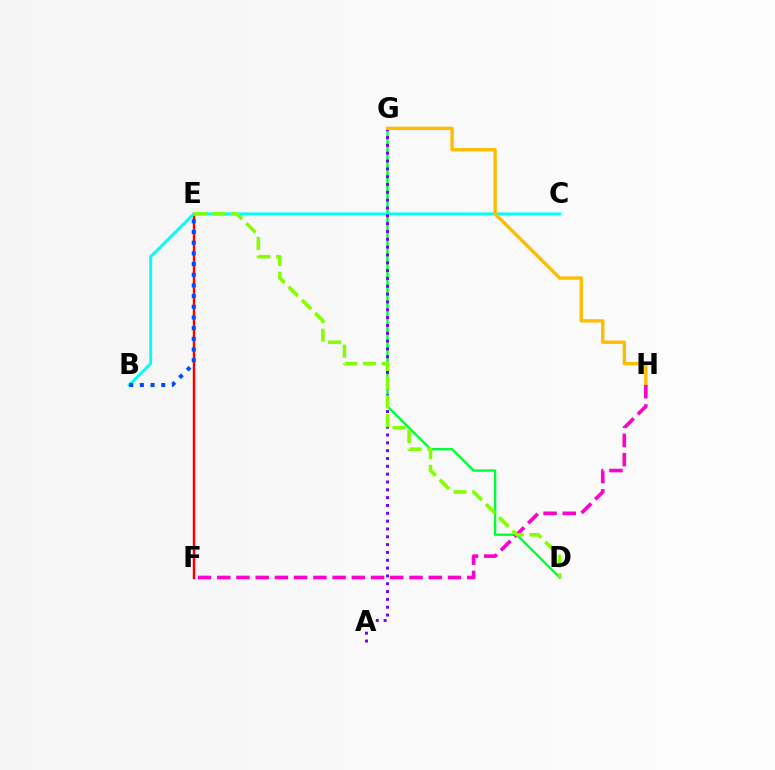{('E', 'F'): [{'color': '#ff0000', 'line_style': 'solid', 'thickness': 1.77}], ('D', 'G'): [{'color': '#00ff39', 'line_style': 'solid', 'thickness': 1.71}], ('B', 'C'): [{'color': '#00fff6', 'line_style': 'solid', 'thickness': 2.08}], ('A', 'G'): [{'color': '#7200ff', 'line_style': 'dotted', 'thickness': 2.13}], ('G', 'H'): [{'color': '#ffbd00', 'line_style': 'solid', 'thickness': 2.42}], ('B', 'E'): [{'color': '#004bff', 'line_style': 'dotted', 'thickness': 2.9}], ('F', 'H'): [{'color': '#ff00cf', 'line_style': 'dashed', 'thickness': 2.61}], ('D', 'E'): [{'color': '#84ff00', 'line_style': 'dashed', 'thickness': 2.55}]}